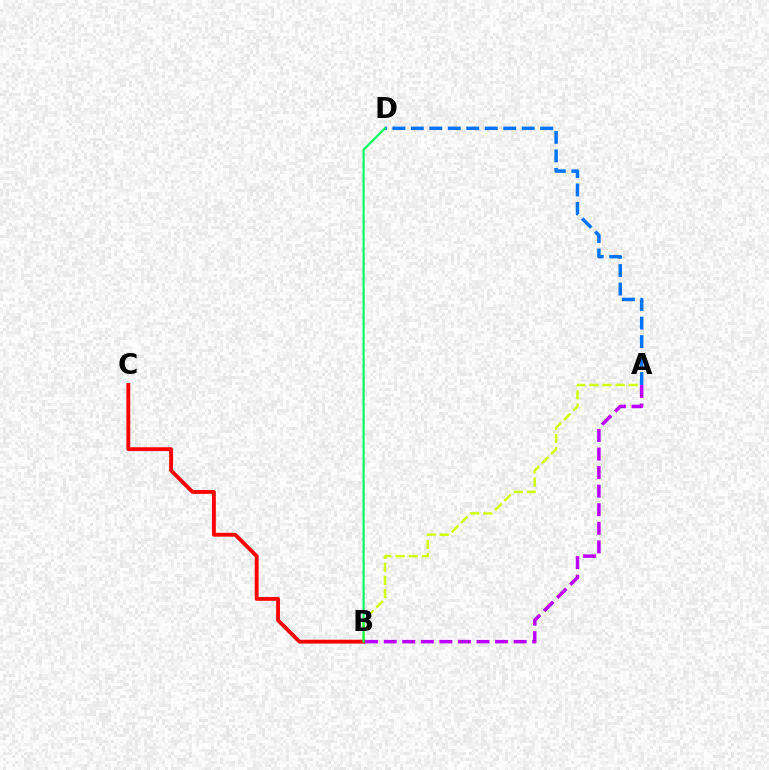{('A', 'B'): [{'color': '#d1ff00', 'line_style': 'dashed', 'thickness': 1.78}, {'color': '#b900ff', 'line_style': 'dashed', 'thickness': 2.52}], ('A', 'D'): [{'color': '#0074ff', 'line_style': 'dashed', 'thickness': 2.51}], ('B', 'C'): [{'color': '#ff0000', 'line_style': 'solid', 'thickness': 2.77}], ('B', 'D'): [{'color': '#00ff5c', 'line_style': 'solid', 'thickness': 1.56}]}